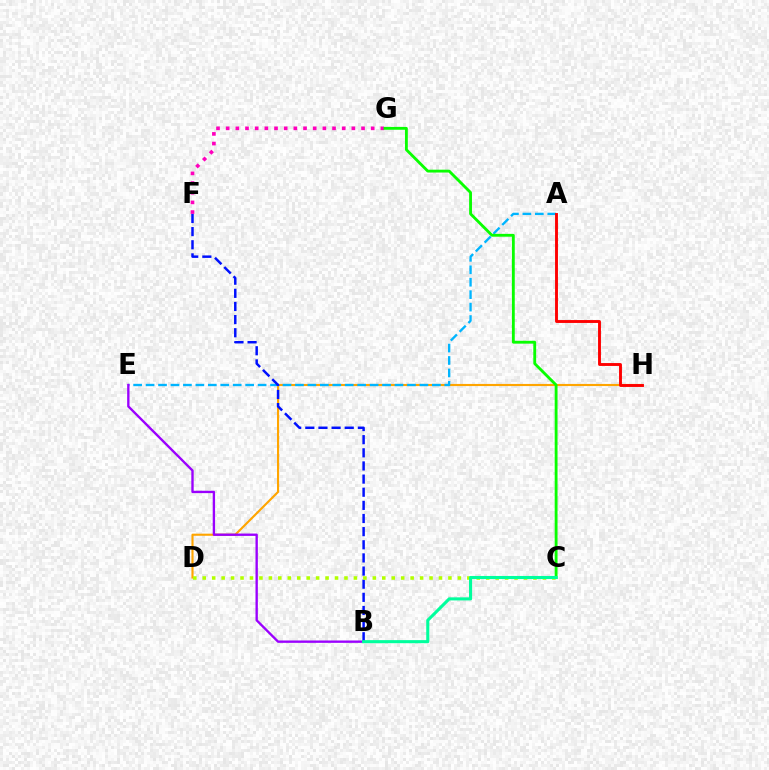{('D', 'H'): [{'color': '#ffa500', 'line_style': 'solid', 'thickness': 1.53}], ('A', 'E'): [{'color': '#00b5ff', 'line_style': 'dashed', 'thickness': 1.69}], ('B', 'E'): [{'color': '#9b00ff', 'line_style': 'solid', 'thickness': 1.7}], ('B', 'F'): [{'color': '#0010ff', 'line_style': 'dashed', 'thickness': 1.78}], ('C', 'D'): [{'color': '#b3ff00', 'line_style': 'dotted', 'thickness': 2.57}], ('F', 'G'): [{'color': '#ff00bd', 'line_style': 'dotted', 'thickness': 2.63}], ('A', 'H'): [{'color': '#ff0000', 'line_style': 'solid', 'thickness': 2.08}], ('C', 'G'): [{'color': '#08ff00', 'line_style': 'solid', 'thickness': 2.04}], ('B', 'C'): [{'color': '#00ff9d', 'line_style': 'solid', 'thickness': 2.21}]}